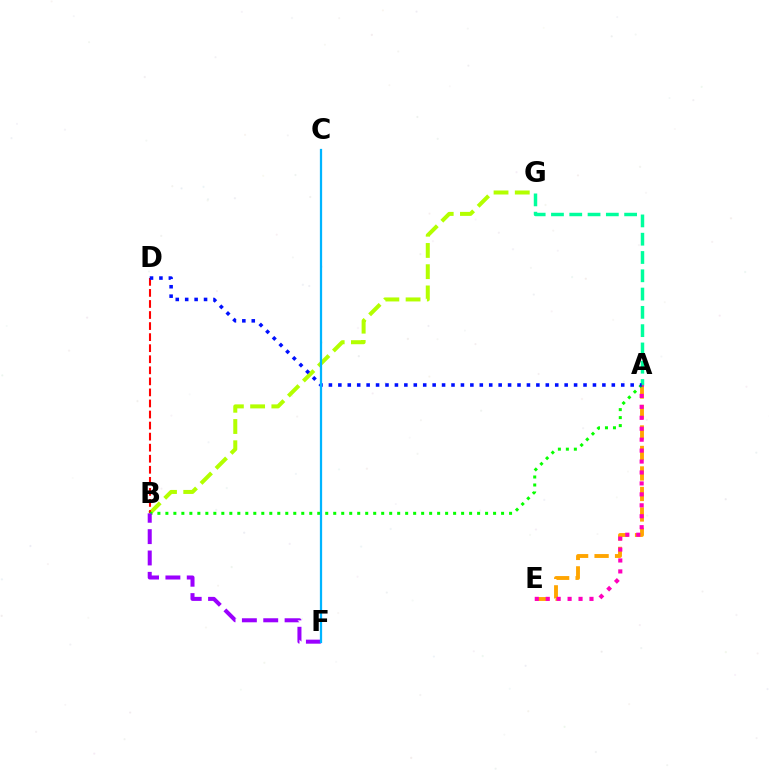{('B', 'G'): [{'color': '#b3ff00', 'line_style': 'dashed', 'thickness': 2.88}], ('B', 'D'): [{'color': '#ff0000', 'line_style': 'dashed', 'thickness': 1.5}], ('A', 'E'): [{'color': '#ffa500', 'line_style': 'dashed', 'thickness': 2.78}, {'color': '#ff00bd', 'line_style': 'dotted', 'thickness': 2.97}], ('A', 'G'): [{'color': '#00ff9d', 'line_style': 'dashed', 'thickness': 2.48}], ('A', 'B'): [{'color': '#08ff00', 'line_style': 'dotted', 'thickness': 2.17}], ('A', 'D'): [{'color': '#0010ff', 'line_style': 'dotted', 'thickness': 2.56}], ('B', 'F'): [{'color': '#9b00ff', 'line_style': 'dashed', 'thickness': 2.9}], ('C', 'F'): [{'color': '#00b5ff', 'line_style': 'solid', 'thickness': 1.62}]}